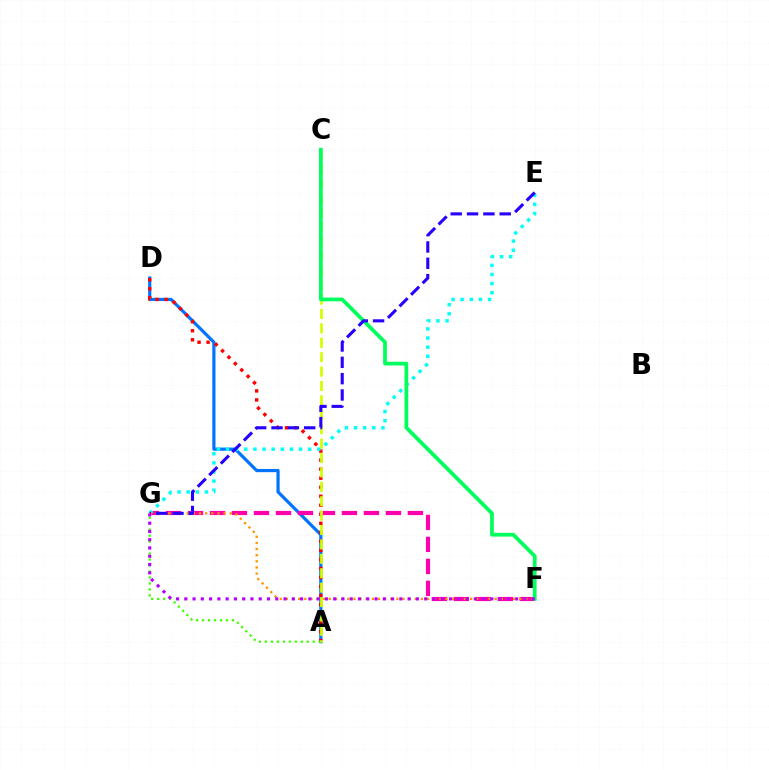{('A', 'D'): [{'color': '#0074ff', 'line_style': 'solid', 'thickness': 2.3}, {'color': '#ff0000', 'line_style': 'dotted', 'thickness': 2.45}], ('F', 'G'): [{'color': '#ff00ac', 'line_style': 'dashed', 'thickness': 2.99}, {'color': '#ff9400', 'line_style': 'dotted', 'thickness': 1.67}, {'color': '#b900ff', 'line_style': 'dotted', 'thickness': 2.25}], ('E', 'G'): [{'color': '#00fff6', 'line_style': 'dotted', 'thickness': 2.48}, {'color': '#2500ff', 'line_style': 'dashed', 'thickness': 2.22}], ('A', 'G'): [{'color': '#3dff00', 'line_style': 'dotted', 'thickness': 1.62}], ('A', 'C'): [{'color': '#d1ff00', 'line_style': 'dashed', 'thickness': 1.96}], ('C', 'F'): [{'color': '#00ff5c', 'line_style': 'solid', 'thickness': 2.69}]}